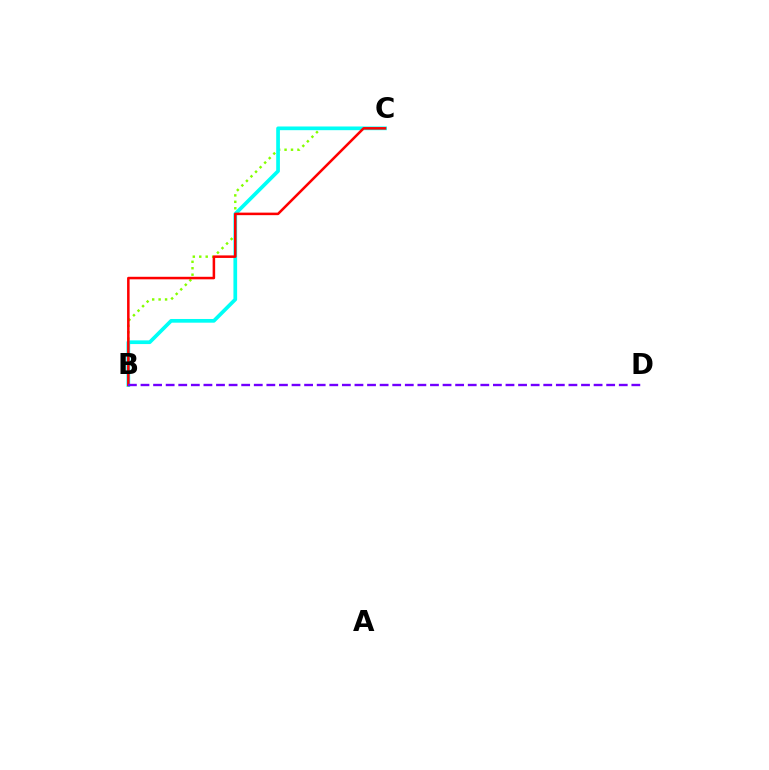{('B', 'C'): [{'color': '#84ff00', 'line_style': 'dotted', 'thickness': 1.75}, {'color': '#00fff6', 'line_style': 'solid', 'thickness': 2.66}, {'color': '#ff0000', 'line_style': 'solid', 'thickness': 1.82}], ('B', 'D'): [{'color': '#7200ff', 'line_style': 'dashed', 'thickness': 1.71}]}